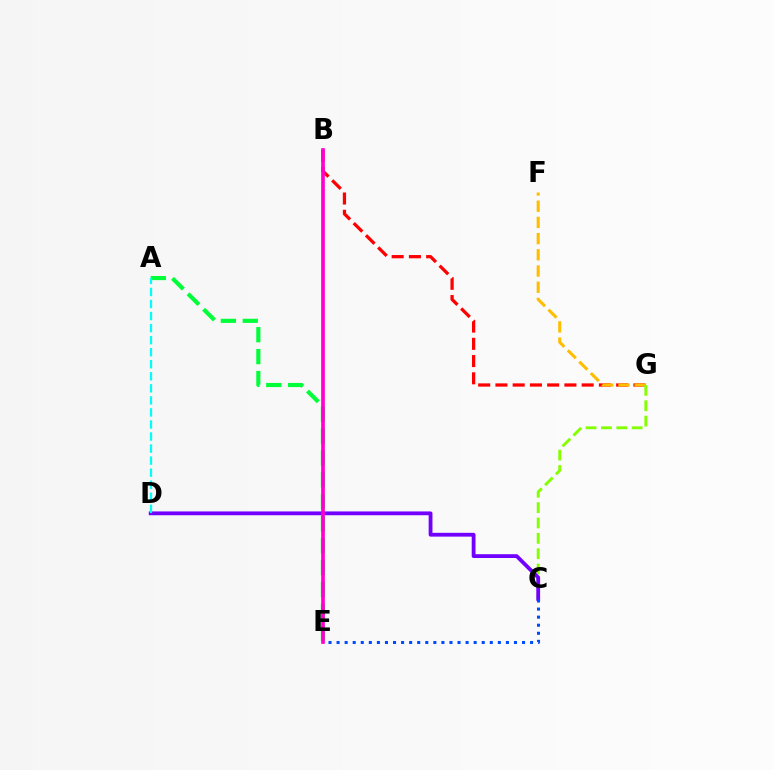{('B', 'G'): [{'color': '#ff0000', 'line_style': 'dashed', 'thickness': 2.34}], ('F', 'G'): [{'color': '#ffbd00', 'line_style': 'dashed', 'thickness': 2.2}], ('C', 'G'): [{'color': '#84ff00', 'line_style': 'dashed', 'thickness': 2.09}], ('C', 'D'): [{'color': '#7200ff', 'line_style': 'solid', 'thickness': 2.74}], ('C', 'E'): [{'color': '#004bff', 'line_style': 'dotted', 'thickness': 2.19}], ('A', 'E'): [{'color': '#00ff39', 'line_style': 'dashed', 'thickness': 2.98}], ('B', 'E'): [{'color': '#ff00cf', 'line_style': 'solid', 'thickness': 2.64}], ('A', 'D'): [{'color': '#00fff6', 'line_style': 'dashed', 'thickness': 1.64}]}